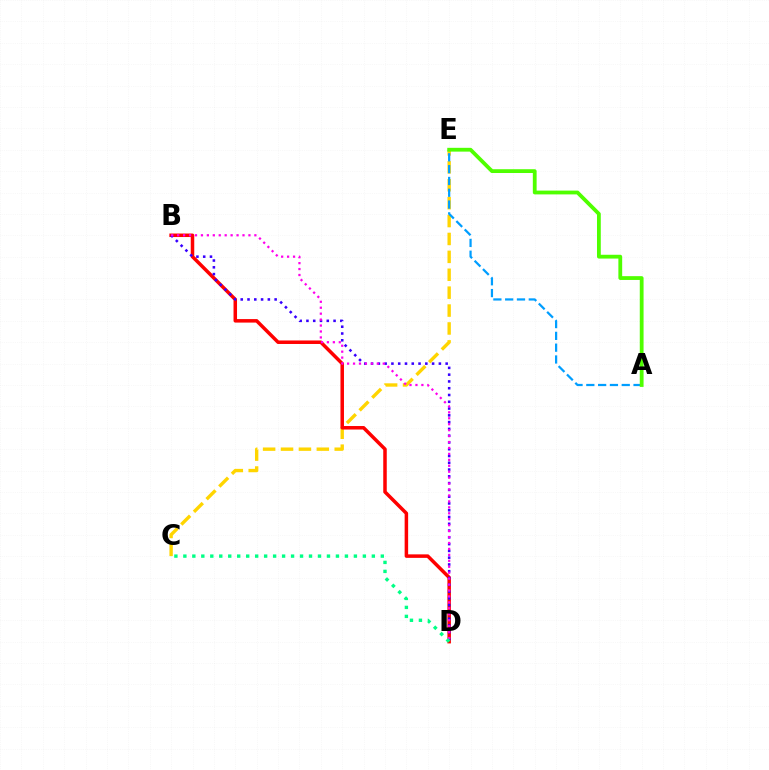{('C', 'E'): [{'color': '#ffd500', 'line_style': 'dashed', 'thickness': 2.43}], ('B', 'D'): [{'color': '#ff0000', 'line_style': 'solid', 'thickness': 2.52}, {'color': '#3700ff', 'line_style': 'dotted', 'thickness': 1.84}, {'color': '#ff00ed', 'line_style': 'dotted', 'thickness': 1.61}], ('A', 'E'): [{'color': '#009eff', 'line_style': 'dashed', 'thickness': 1.6}, {'color': '#4fff00', 'line_style': 'solid', 'thickness': 2.73}], ('C', 'D'): [{'color': '#00ff86', 'line_style': 'dotted', 'thickness': 2.44}]}